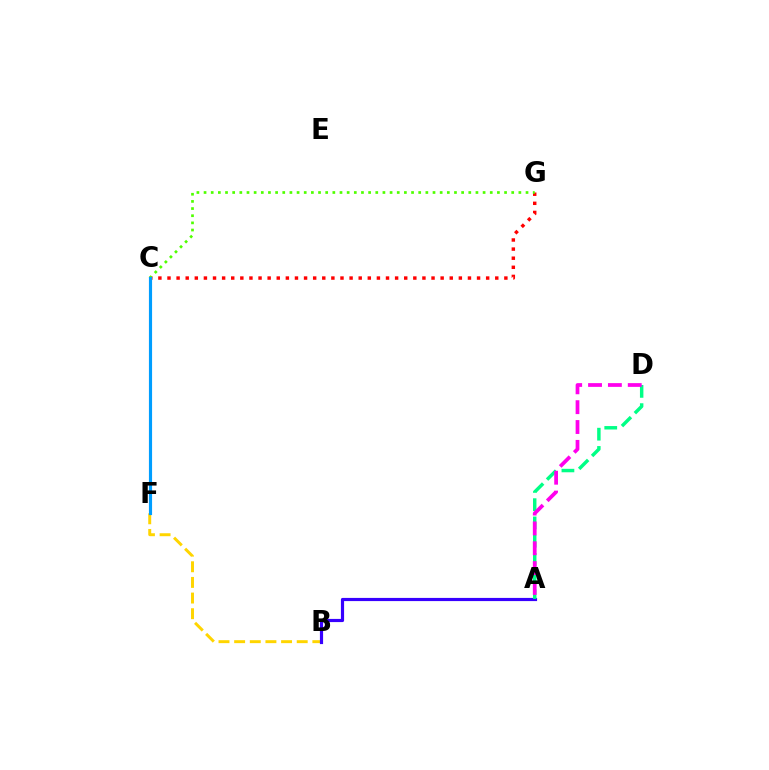{('B', 'F'): [{'color': '#ffd500', 'line_style': 'dashed', 'thickness': 2.13}], ('A', 'B'): [{'color': '#3700ff', 'line_style': 'solid', 'thickness': 2.28}], ('A', 'D'): [{'color': '#00ff86', 'line_style': 'dashed', 'thickness': 2.48}, {'color': '#ff00ed', 'line_style': 'dashed', 'thickness': 2.7}], ('C', 'G'): [{'color': '#ff0000', 'line_style': 'dotted', 'thickness': 2.47}, {'color': '#4fff00', 'line_style': 'dotted', 'thickness': 1.94}], ('C', 'F'): [{'color': '#009eff', 'line_style': 'solid', 'thickness': 2.27}]}